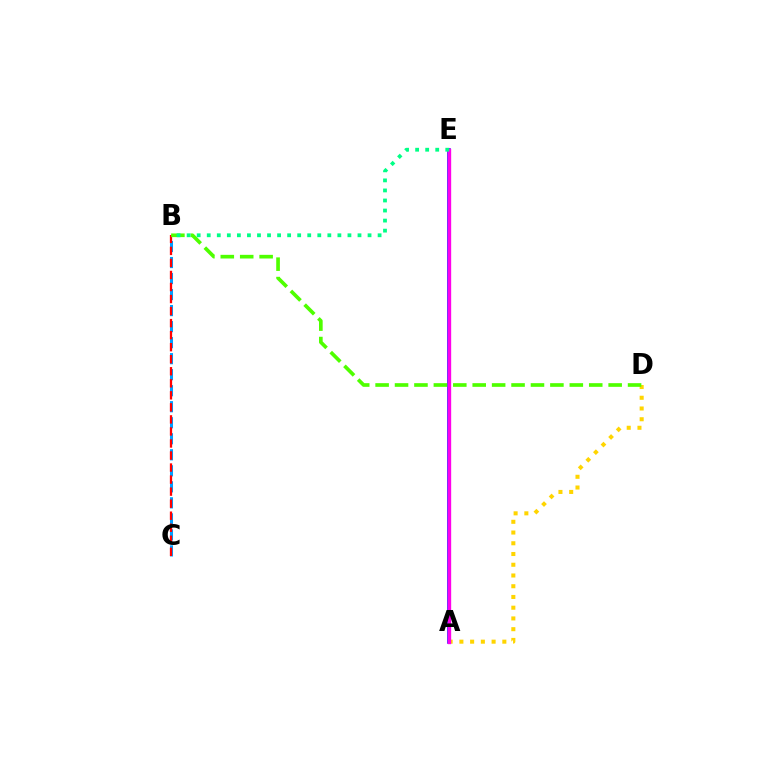{('A', 'D'): [{'color': '#ffd500', 'line_style': 'dotted', 'thickness': 2.92}], ('B', 'C'): [{'color': '#009eff', 'line_style': 'dashed', 'thickness': 2.18}, {'color': '#ff0000', 'line_style': 'dashed', 'thickness': 1.64}], ('A', 'E'): [{'color': '#3700ff', 'line_style': 'solid', 'thickness': 2.56}, {'color': '#ff00ed', 'line_style': 'solid', 'thickness': 2.41}], ('B', 'D'): [{'color': '#4fff00', 'line_style': 'dashed', 'thickness': 2.64}], ('B', 'E'): [{'color': '#00ff86', 'line_style': 'dotted', 'thickness': 2.73}]}